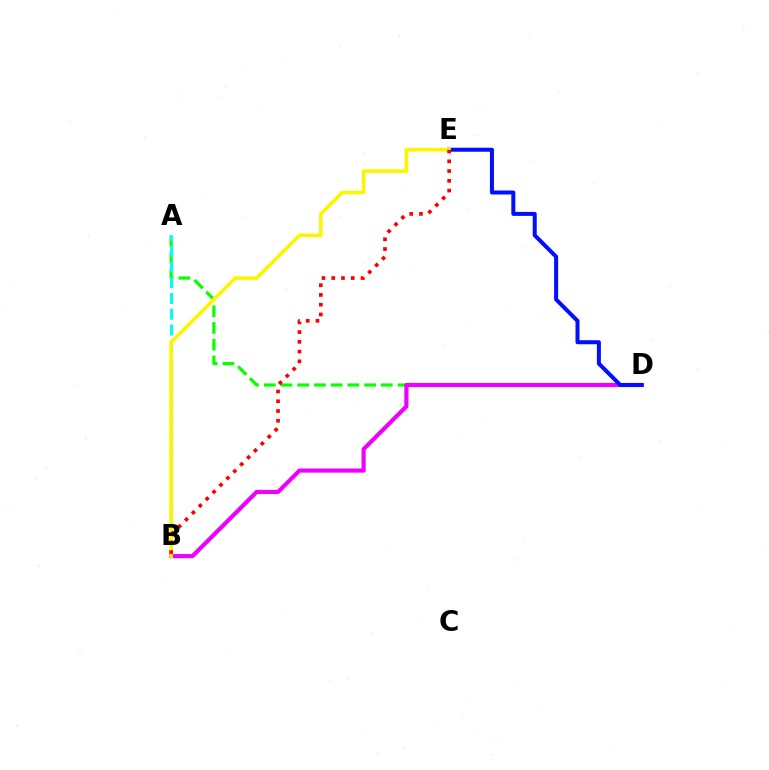{('A', 'D'): [{'color': '#08ff00', 'line_style': 'dashed', 'thickness': 2.27}], ('A', 'B'): [{'color': '#00fff6', 'line_style': 'dashed', 'thickness': 2.14}], ('B', 'D'): [{'color': '#ee00ff', 'line_style': 'solid', 'thickness': 2.99}], ('D', 'E'): [{'color': '#0010ff', 'line_style': 'solid', 'thickness': 2.89}], ('B', 'E'): [{'color': '#fcf500', 'line_style': 'solid', 'thickness': 2.59}, {'color': '#ff0000', 'line_style': 'dotted', 'thickness': 2.65}]}